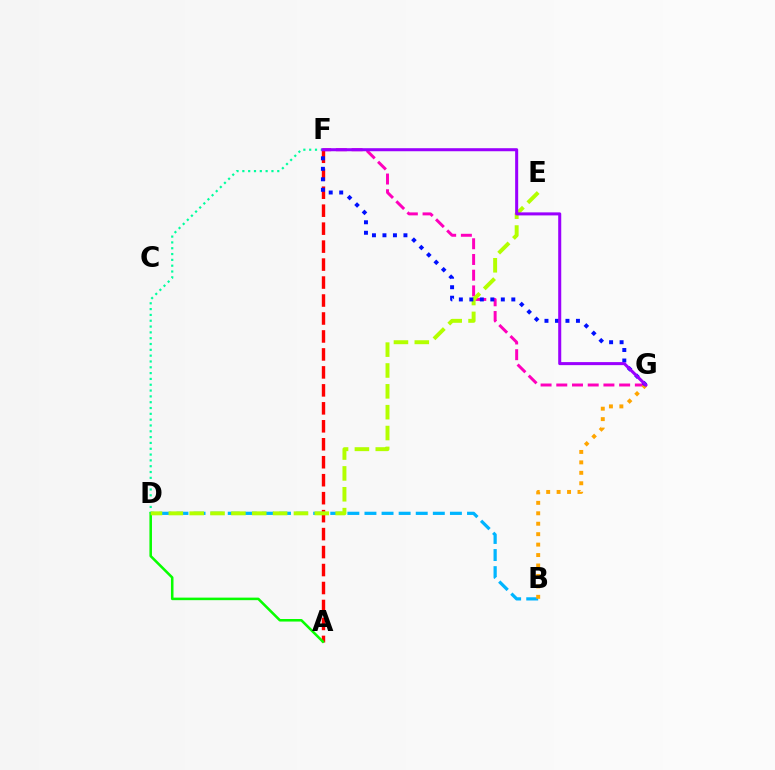{('F', 'G'): [{'color': '#ff00bd', 'line_style': 'dashed', 'thickness': 2.13}, {'color': '#0010ff', 'line_style': 'dotted', 'thickness': 2.85}, {'color': '#9b00ff', 'line_style': 'solid', 'thickness': 2.19}], ('A', 'F'): [{'color': '#ff0000', 'line_style': 'dashed', 'thickness': 2.44}], ('D', 'F'): [{'color': '#00ff9d', 'line_style': 'dotted', 'thickness': 1.58}], ('A', 'D'): [{'color': '#08ff00', 'line_style': 'solid', 'thickness': 1.84}], ('B', 'D'): [{'color': '#00b5ff', 'line_style': 'dashed', 'thickness': 2.32}], ('B', 'G'): [{'color': '#ffa500', 'line_style': 'dotted', 'thickness': 2.84}], ('D', 'E'): [{'color': '#b3ff00', 'line_style': 'dashed', 'thickness': 2.83}]}